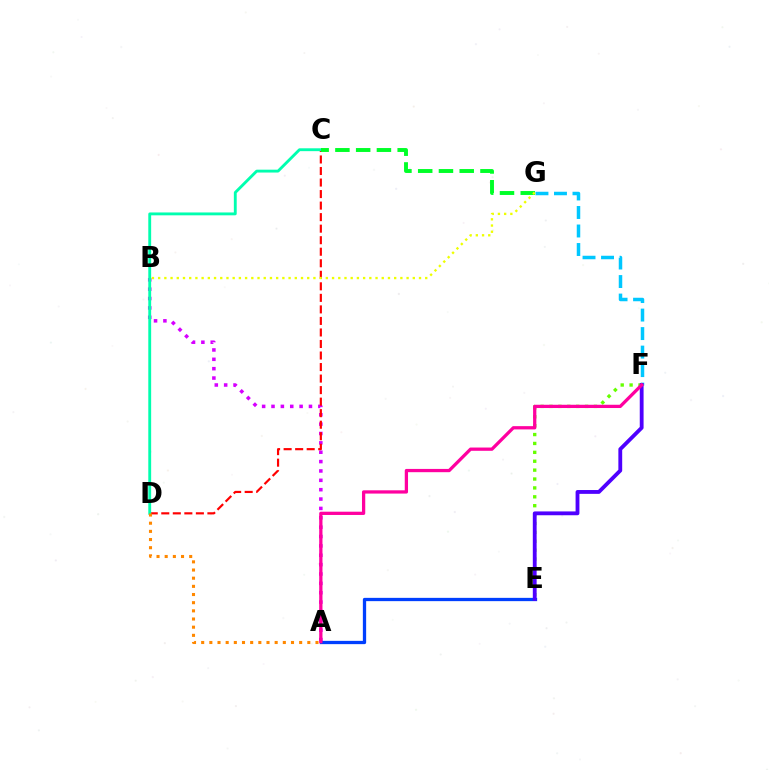{('A', 'B'): [{'color': '#d600ff', 'line_style': 'dotted', 'thickness': 2.54}], ('E', 'F'): [{'color': '#66ff00', 'line_style': 'dotted', 'thickness': 2.42}, {'color': '#4f00ff', 'line_style': 'solid', 'thickness': 2.75}], ('C', 'D'): [{'color': '#ff0000', 'line_style': 'dashed', 'thickness': 1.57}, {'color': '#00ffaf', 'line_style': 'solid', 'thickness': 2.06}], ('A', 'E'): [{'color': '#003fff', 'line_style': 'solid', 'thickness': 2.36}], ('C', 'G'): [{'color': '#00ff27', 'line_style': 'dashed', 'thickness': 2.82}], ('F', 'G'): [{'color': '#00c7ff', 'line_style': 'dashed', 'thickness': 2.51}], ('A', 'D'): [{'color': '#ff8800', 'line_style': 'dotted', 'thickness': 2.22}], ('B', 'G'): [{'color': '#eeff00', 'line_style': 'dotted', 'thickness': 1.69}], ('A', 'F'): [{'color': '#ff00a0', 'line_style': 'solid', 'thickness': 2.35}]}